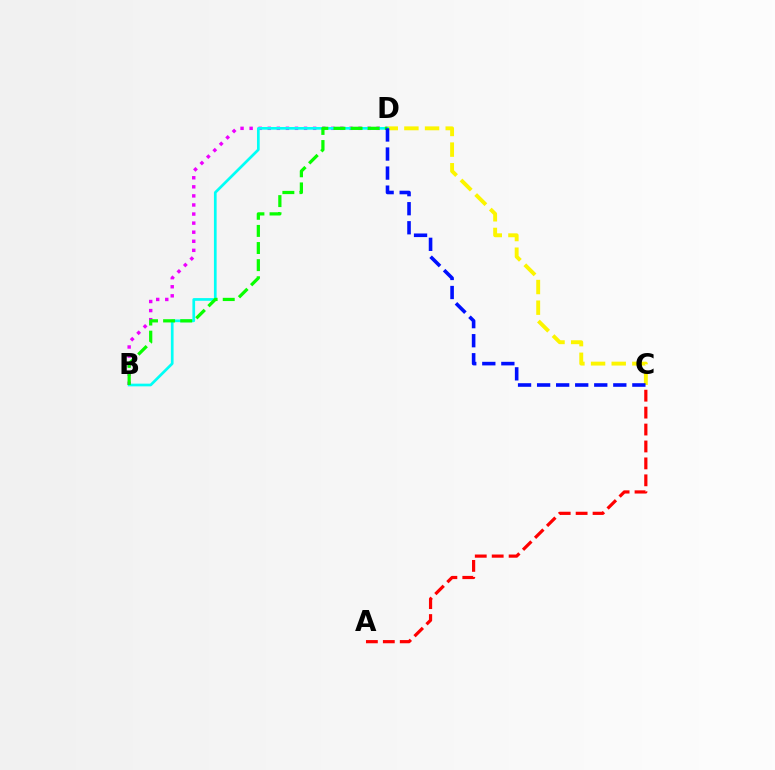{('B', 'D'): [{'color': '#ee00ff', 'line_style': 'dotted', 'thickness': 2.47}, {'color': '#00fff6', 'line_style': 'solid', 'thickness': 1.94}, {'color': '#08ff00', 'line_style': 'dashed', 'thickness': 2.32}], ('C', 'D'): [{'color': '#fcf500', 'line_style': 'dashed', 'thickness': 2.8}, {'color': '#0010ff', 'line_style': 'dashed', 'thickness': 2.59}], ('A', 'C'): [{'color': '#ff0000', 'line_style': 'dashed', 'thickness': 2.3}]}